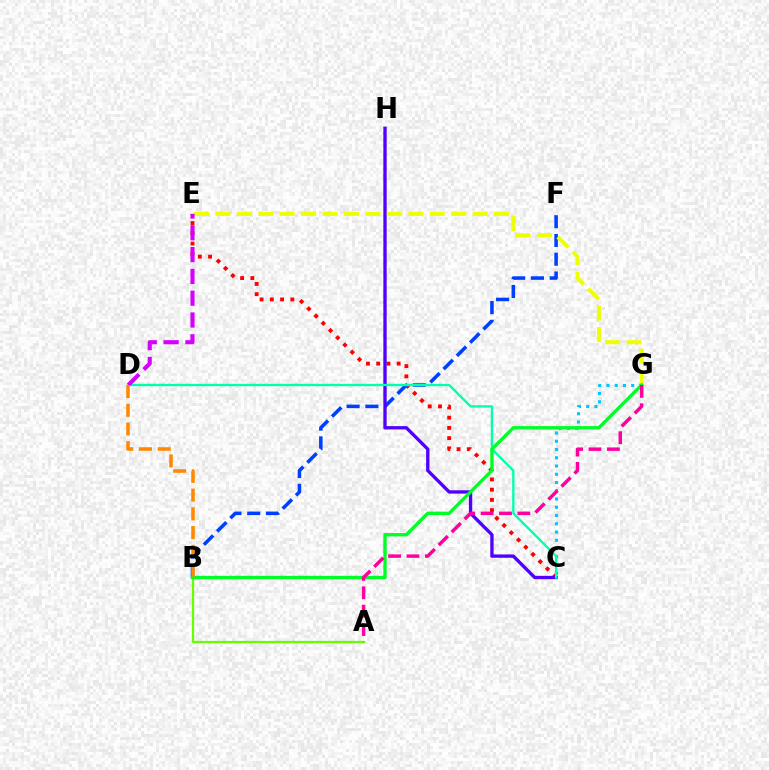{('C', 'E'): [{'color': '#ff0000', 'line_style': 'dotted', 'thickness': 2.78}], ('A', 'B'): [{'color': '#66ff00', 'line_style': 'solid', 'thickness': 1.63}], ('B', 'F'): [{'color': '#003fff', 'line_style': 'dashed', 'thickness': 2.55}], ('C', 'H'): [{'color': '#4f00ff', 'line_style': 'solid', 'thickness': 2.4}], ('E', 'G'): [{'color': '#eeff00', 'line_style': 'dashed', 'thickness': 2.91}], ('C', 'G'): [{'color': '#00c7ff', 'line_style': 'dotted', 'thickness': 2.24}], ('C', 'D'): [{'color': '#00ffaf', 'line_style': 'solid', 'thickness': 1.68}], ('D', 'E'): [{'color': '#d600ff', 'line_style': 'dashed', 'thickness': 2.96}], ('B', 'G'): [{'color': '#00ff27', 'line_style': 'solid', 'thickness': 2.42}], ('B', 'D'): [{'color': '#ff8800', 'line_style': 'dashed', 'thickness': 2.54}], ('A', 'G'): [{'color': '#ff00a0', 'line_style': 'dashed', 'thickness': 2.5}]}